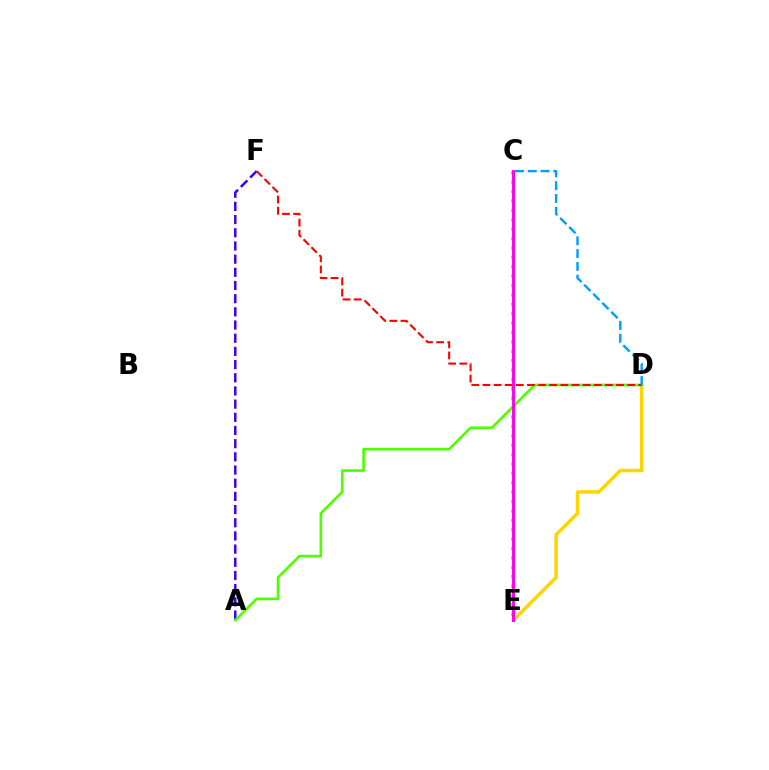{('D', 'E'): [{'color': '#ffd500', 'line_style': 'solid', 'thickness': 2.51}], ('C', 'E'): [{'color': '#00ff86', 'line_style': 'dotted', 'thickness': 2.55}, {'color': '#ff00ed', 'line_style': 'solid', 'thickness': 2.1}], ('A', 'F'): [{'color': '#3700ff', 'line_style': 'dashed', 'thickness': 1.79}], ('A', 'D'): [{'color': '#4fff00', 'line_style': 'solid', 'thickness': 1.92}], ('D', 'F'): [{'color': '#ff0000', 'line_style': 'dashed', 'thickness': 1.51}], ('C', 'D'): [{'color': '#009eff', 'line_style': 'dashed', 'thickness': 1.74}]}